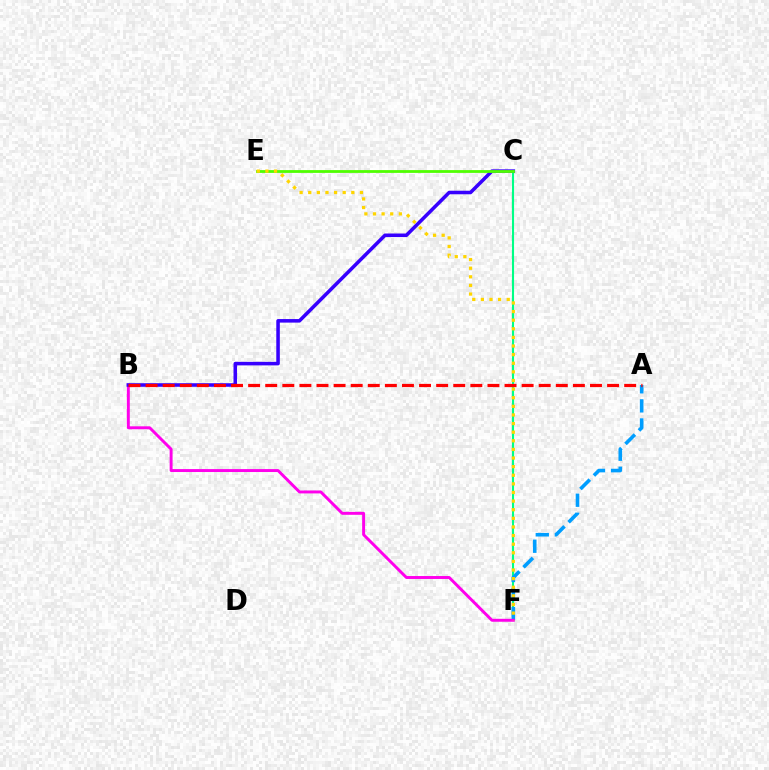{('C', 'F'): [{'color': '#00ff86', 'line_style': 'solid', 'thickness': 1.52}], ('A', 'F'): [{'color': '#009eff', 'line_style': 'dashed', 'thickness': 2.59}], ('B', 'F'): [{'color': '#ff00ed', 'line_style': 'solid', 'thickness': 2.11}], ('B', 'C'): [{'color': '#3700ff', 'line_style': 'solid', 'thickness': 2.55}], ('A', 'B'): [{'color': '#ff0000', 'line_style': 'dashed', 'thickness': 2.32}], ('C', 'E'): [{'color': '#4fff00', 'line_style': 'solid', 'thickness': 2.01}], ('E', 'F'): [{'color': '#ffd500', 'line_style': 'dotted', 'thickness': 2.34}]}